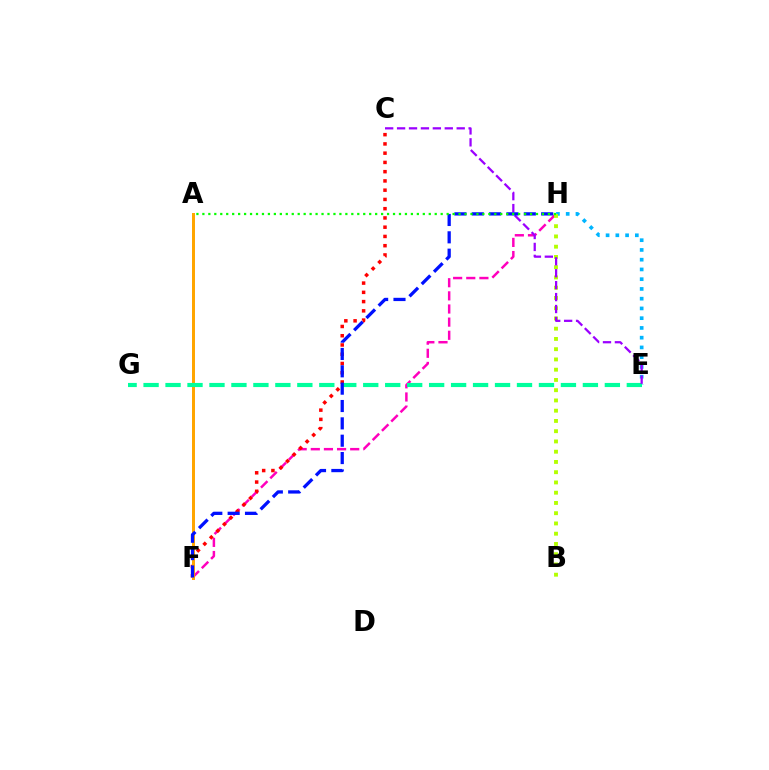{('F', 'H'): [{'color': '#ff00bd', 'line_style': 'dashed', 'thickness': 1.78}, {'color': '#0010ff', 'line_style': 'dashed', 'thickness': 2.36}], ('C', 'F'): [{'color': '#ff0000', 'line_style': 'dotted', 'thickness': 2.51}], ('A', 'F'): [{'color': '#ffa500', 'line_style': 'solid', 'thickness': 2.15}], ('E', 'H'): [{'color': '#00b5ff', 'line_style': 'dotted', 'thickness': 2.65}], ('E', 'G'): [{'color': '#00ff9d', 'line_style': 'dashed', 'thickness': 2.98}], ('B', 'H'): [{'color': '#b3ff00', 'line_style': 'dotted', 'thickness': 2.79}], ('C', 'E'): [{'color': '#9b00ff', 'line_style': 'dashed', 'thickness': 1.62}], ('A', 'H'): [{'color': '#08ff00', 'line_style': 'dotted', 'thickness': 1.62}]}